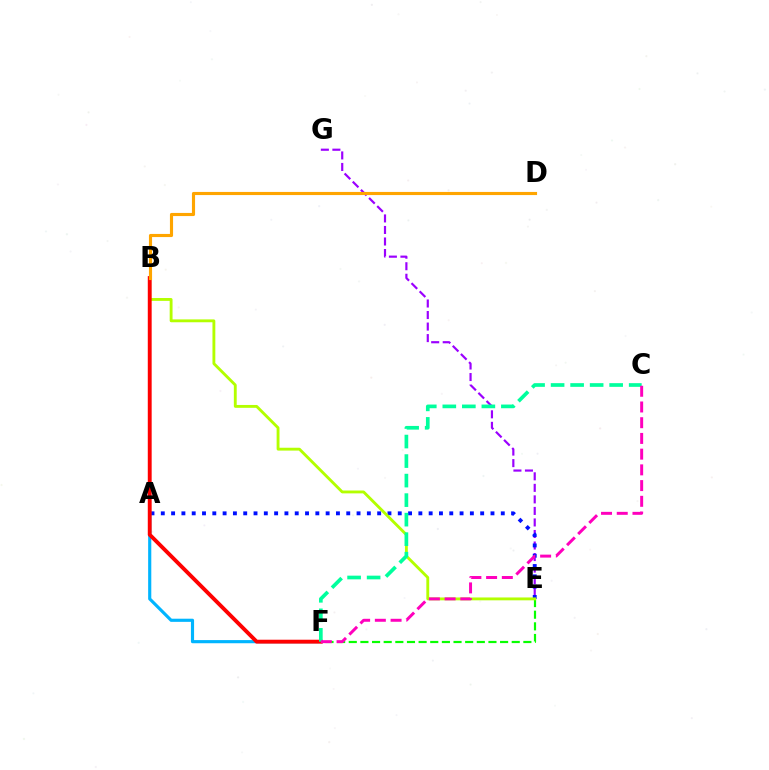{('E', 'G'): [{'color': '#9b00ff', 'line_style': 'dashed', 'thickness': 1.57}], ('A', 'E'): [{'color': '#0010ff', 'line_style': 'dotted', 'thickness': 2.8}], ('A', 'F'): [{'color': '#00b5ff', 'line_style': 'solid', 'thickness': 2.26}], ('E', 'F'): [{'color': '#08ff00', 'line_style': 'dashed', 'thickness': 1.58}], ('B', 'E'): [{'color': '#b3ff00', 'line_style': 'solid', 'thickness': 2.06}], ('B', 'F'): [{'color': '#ff0000', 'line_style': 'solid', 'thickness': 2.79}], ('C', 'F'): [{'color': '#00ff9d', 'line_style': 'dashed', 'thickness': 2.65}, {'color': '#ff00bd', 'line_style': 'dashed', 'thickness': 2.14}], ('B', 'D'): [{'color': '#ffa500', 'line_style': 'solid', 'thickness': 2.25}]}